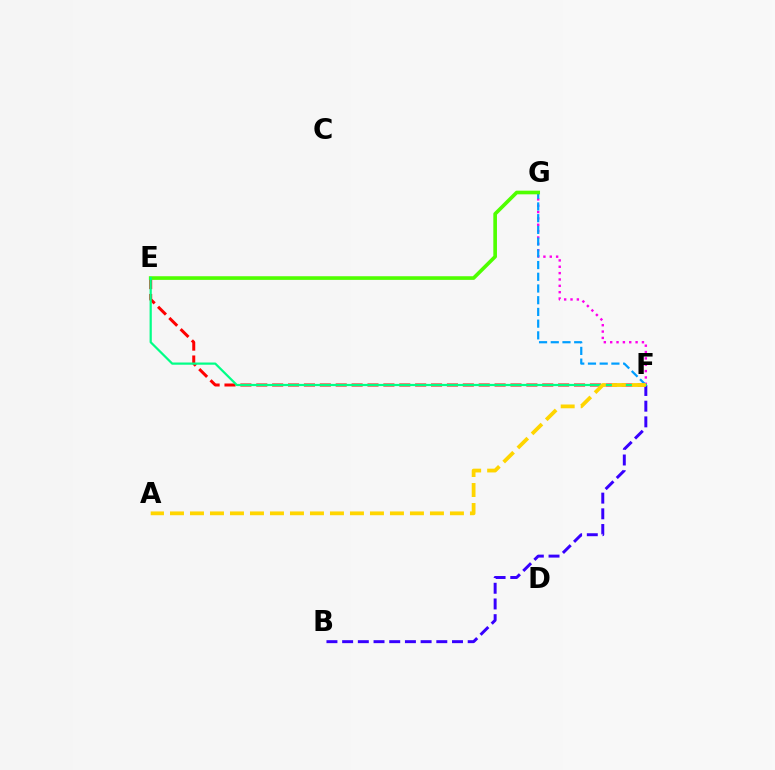{('E', 'F'): [{'color': '#ff0000', 'line_style': 'dashed', 'thickness': 2.16}, {'color': '#00ff86', 'line_style': 'solid', 'thickness': 1.59}], ('F', 'G'): [{'color': '#ff00ed', 'line_style': 'dotted', 'thickness': 1.73}, {'color': '#009eff', 'line_style': 'dashed', 'thickness': 1.59}], ('E', 'G'): [{'color': '#4fff00', 'line_style': 'solid', 'thickness': 2.62}], ('B', 'F'): [{'color': '#3700ff', 'line_style': 'dashed', 'thickness': 2.13}], ('A', 'F'): [{'color': '#ffd500', 'line_style': 'dashed', 'thickness': 2.72}]}